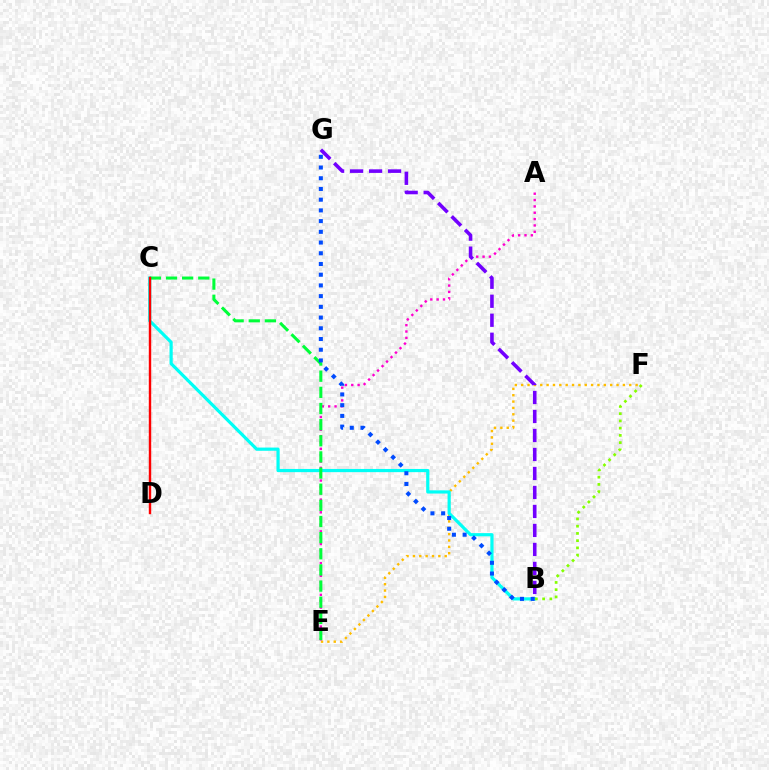{('E', 'F'): [{'color': '#ffbd00', 'line_style': 'dotted', 'thickness': 1.73}], ('B', 'C'): [{'color': '#00fff6', 'line_style': 'solid', 'thickness': 2.3}], ('B', 'F'): [{'color': '#84ff00', 'line_style': 'dotted', 'thickness': 1.97}], ('A', 'E'): [{'color': '#ff00cf', 'line_style': 'dotted', 'thickness': 1.73}], ('C', 'E'): [{'color': '#00ff39', 'line_style': 'dashed', 'thickness': 2.19}], ('C', 'D'): [{'color': '#ff0000', 'line_style': 'solid', 'thickness': 1.74}], ('B', 'G'): [{'color': '#004bff', 'line_style': 'dotted', 'thickness': 2.91}, {'color': '#7200ff', 'line_style': 'dashed', 'thickness': 2.58}]}